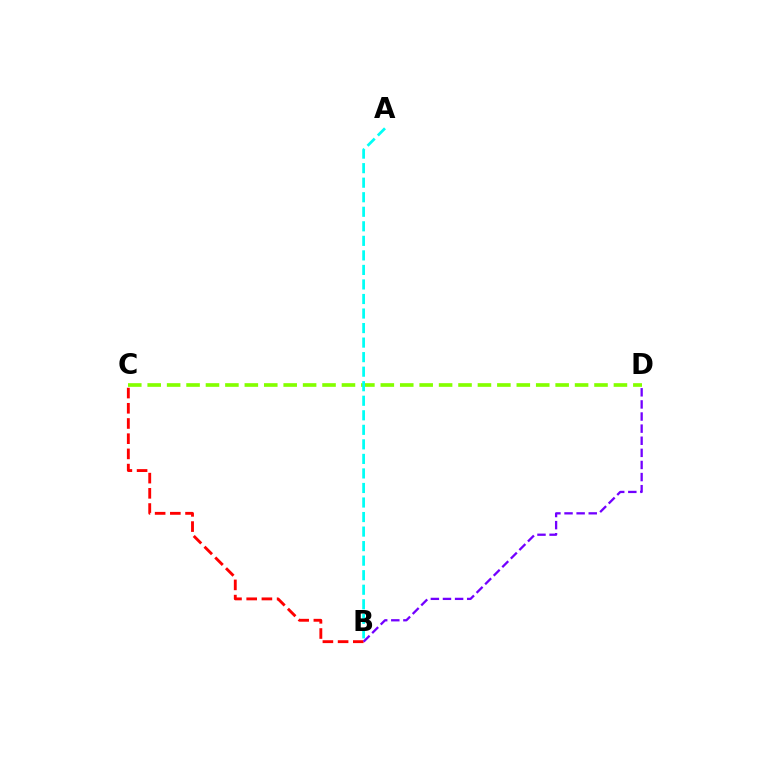{('C', 'D'): [{'color': '#84ff00', 'line_style': 'dashed', 'thickness': 2.64}], ('A', 'B'): [{'color': '#00fff6', 'line_style': 'dashed', 'thickness': 1.97}], ('B', 'C'): [{'color': '#ff0000', 'line_style': 'dashed', 'thickness': 2.07}], ('B', 'D'): [{'color': '#7200ff', 'line_style': 'dashed', 'thickness': 1.64}]}